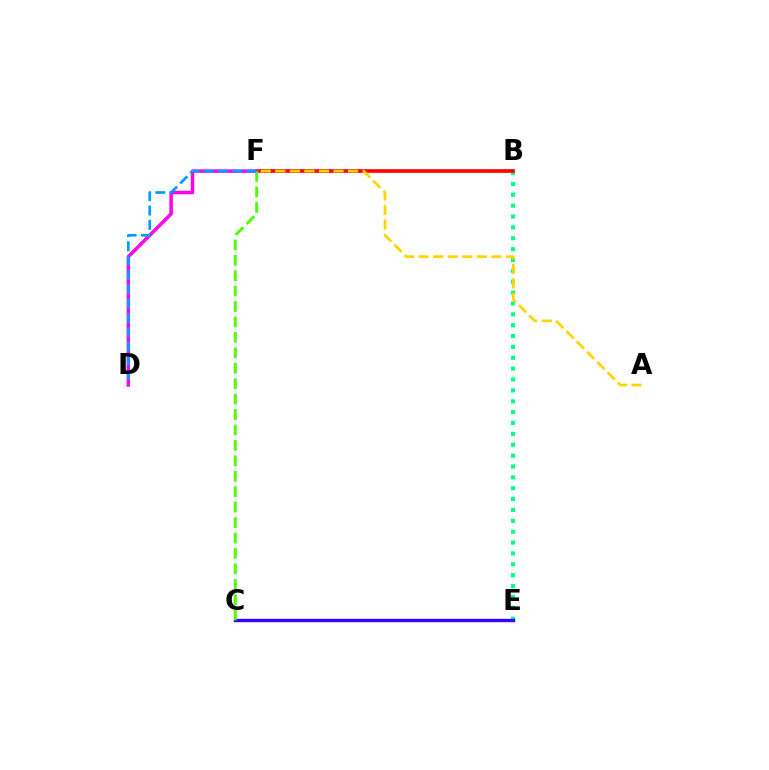{('B', 'E'): [{'color': '#00ff86', 'line_style': 'dotted', 'thickness': 2.95}], ('B', 'F'): [{'color': '#ff0000', 'line_style': 'solid', 'thickness': 2.64}], ('C', 'E'): [{'color': '#3700ff', 'line_style': 'solid', 'thickness': 2.42}], ('A', 'F'): [{'color': '#ffd500', 'line_style': 'dashed', 'thickness': 1.98}], ('D', 'F'): [{'color': '#ff00ed', 'line_style': 'solid', 'thickness': 2.51}, {'color': '#009eff', 'line_style': 'dashed', 'thickness': 1.94}], ('C', 'F'): [{'color': '#4fff00', 'line_style': 'dashed', 'thickness': 2.1}]}